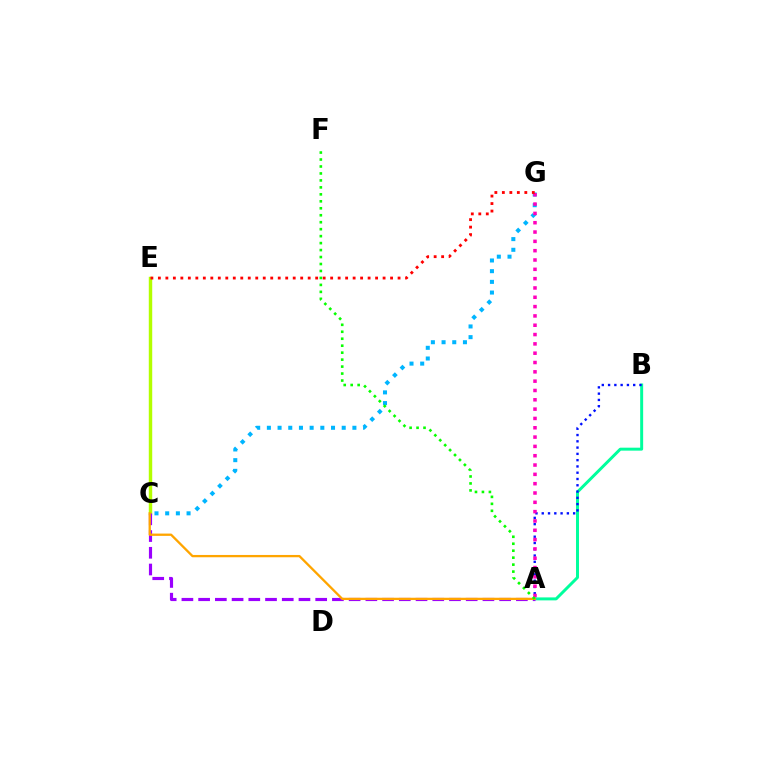{('A', 'B'): [{'color': '#00ff9d', 'line_style': 'solid', 'thickness': 2.13}, {'color': '#0010ff', 'line_style': 'dotted', 'thickness': 1.71}], ('C', 'G'): [{'color': '#00b5ff', 'line_style': 'dotted', 'thickness': 2.9}], ('C', 'E'): [{'color': '#b3ff00', 'line_style': 'solid', 'thickness': 2.48}], ('A', 'C'): [{'color': '#9b00ff', 'line_style': 'dashed', 'thickness': 2.27}, {'color': '#ffa500', 'line_style': 'solid', 'thickness': 1.66}], ('A', 'G'): [{'color': '#ff00bd', 'line_style': 'dotted', 'thickness': 2.53}], ('A', 'F'): [{'color': '#08ff00', 'line_style': 'dotted', 'thickness': 1.89}], ('E', 'G'): [{'color': '#ff0000', 'line_style': 'dotted', 'thickness': 2.04}]}